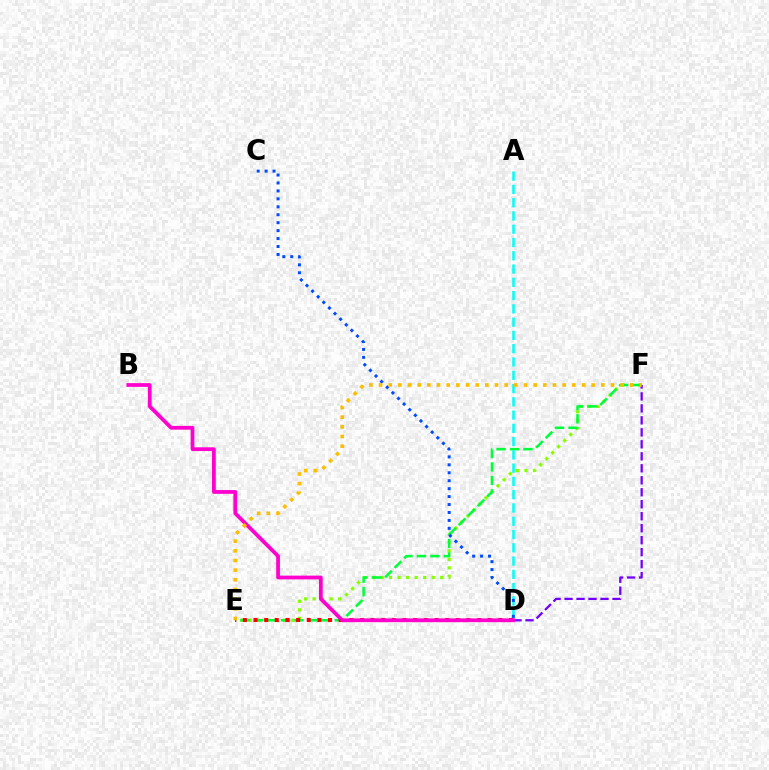{('E', 'F'): [{'color': '#84ff00', 'line_style': 'dotted', 'thickness': 2.32}, {'color': '#00ff39', 'line_style': 'dashed', 'thickness': 1.83}, {'color': '#ffbd00', 'line_style': 'dotted', 'thickness': 2.63}], ('A', 'D'): [{'color': '#00fff6', 'line_style': 'dashed', 'thickness': 1.8}], ('D', 'F'): [{'color': '#7200ff', 'line_style': 'dashed', 'thickness': 1.63}], ('C', 'D'): [{'color': '#004bff', 'line_style': 'dotted', 'thickness': 2.16}], ('D', 'E'): [{'color': '#ff0000', 'line_style': 'dotted', 'thickness': 2.89}], ('B', 'D'): [{'color': '#ff00cf', 'line_style': 'solid', 'thickness': 2.71}]}